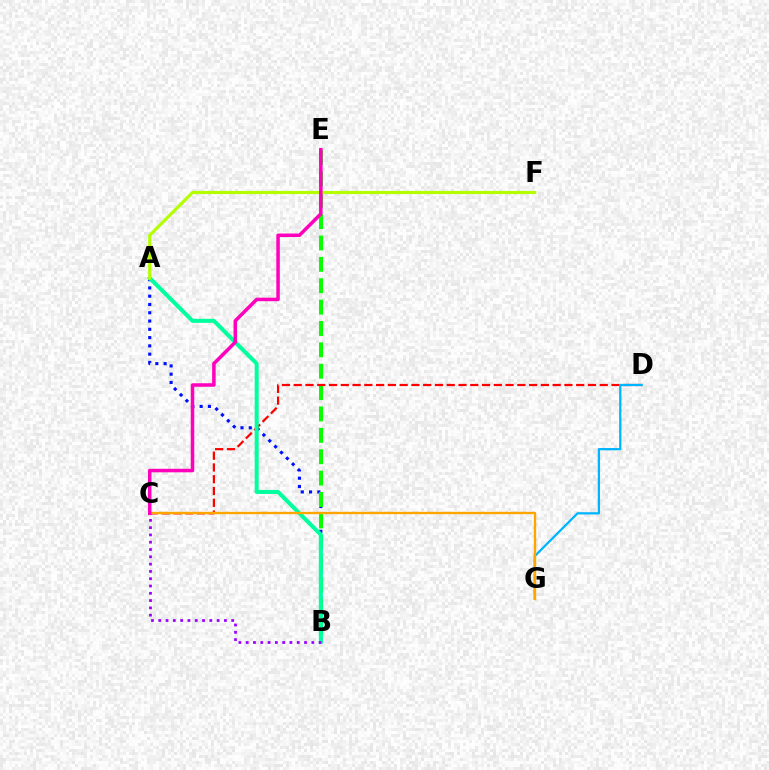{('A', 'B'): [{'color': '#0010ff', 'line_style': 'dotted', 'thickness': 2.25}, {'color': '#00ff9d', 'line_style': 'solid', 'thickness': 2.89}], ('B', 'E'): [{'color': '#08ff00', 'line_style': 'dashed', 'thickness': 2.9}], ('C', 'D'): [{'color': '#ff0000', 'line_style': 'dashed', 'thickness': 1.6}], ('D', 'G'): [{'color': '#00b5ff', 'line_style': 'solid', 'thickness': 1.63}], ('A', 'F'): [{'color': '#b3ff00', 'line_style': 'solid', 'thickness': 2.27}], ('B', 'C'): [{'color': '#9b00ff', 'line_style': 'dotted', 'thickness': 1.98}], ('C', 'G'): [{'color': '#ffa500', 'line_style': 'solid', 'thickness': 1.7}], ('C', 'E'): [{'color': '#ff00bd', 'line_style': 'solid', 'thickness': 2.53}]}